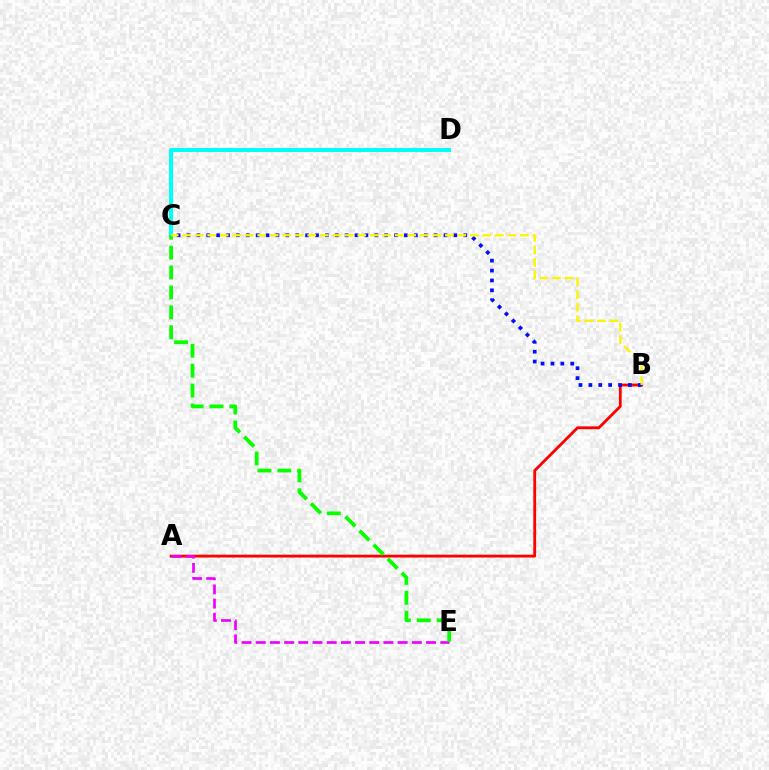{('C', 'D'): [{'color': '#00fff6', 'line_style': 'solid', 'thickness': 2.9}], ('A', 'B'): [{'color': '#ff0000', 'line_style': 'solid', 'thickness': 2.03}], ('A', 'E'): [{'color': '#ee00ff', 'line_style': 'dashed', 'thickness': 1.93}], ('B', 'C'): [{'color': '#0010ff', 'line_style': 'dotted', 'thickness': 2.69}, {'color': '#fcf500', 'line_style': 'dashed', 'thickness': 1.7}], ('C', 'E'): [{'color': '#08ff00', 'line_style': 'dashed', 'thickness': 2.71}]}